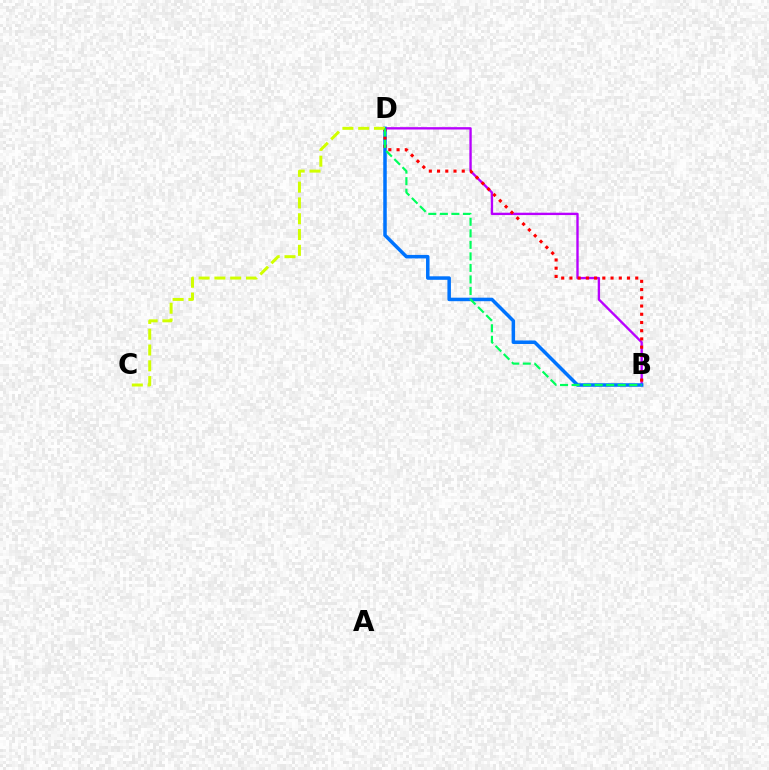{('B', 'D'): [{'color': '#b900ff', 'line_style': 'solid', 'thickness': 1.7}, {'color': '#0074ff', 'line_style': 'solid', 'thickness': 2.52}, {'color': '#ff0000', 'line_style': 'dotted', 'thickness': 2.24}, {'color': '#00ff5c', 'line_style': 'dashed', 'thickness': 1.57}], ('C', 'D'): [{'color': '#d1ff00', 'line_style': 'dashed', 'thickness': 2.15}]}